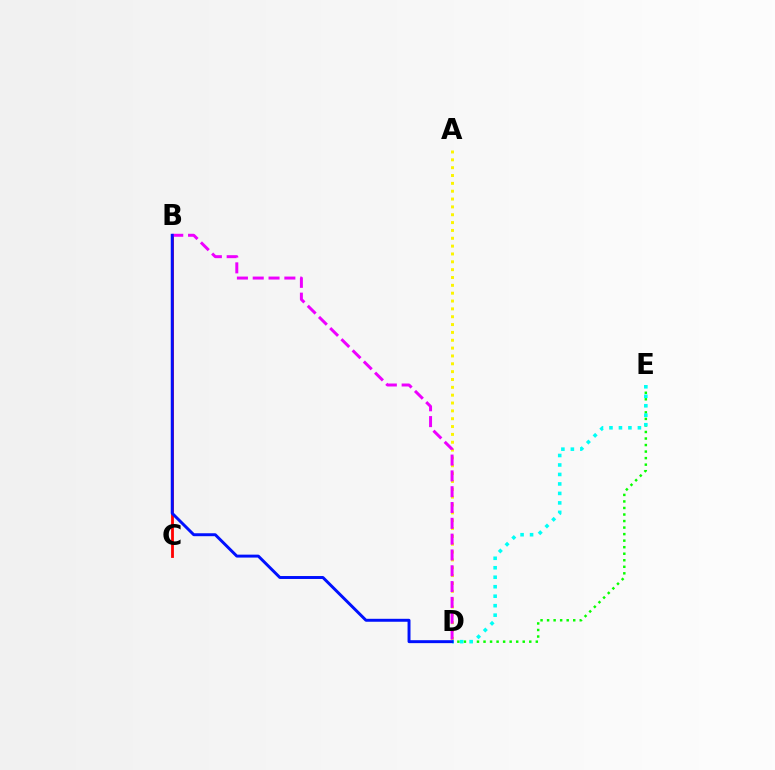{('B', 'C'): [{'color': '#ff0000', 'line_style': 'solid', 'thickness': 2.02}], ('D', 'E'): [{'color': '#08ff00', 'line_style': 'dotted', 'thickness': 1.78}, {'color': '#00fff6', 'line_style': 'dotted', 'thickness': 2.58}], ('A', 'D'): [{'color': '#fcf500', 'line_style': 'dotted', 'thickness': 2.13}], ('B', 'D'): [{'color': '#ee00ff', 'line_style': 'dashed', 'thickness': 2.15}, {'color': '#0010ff', 'line_style': 'solid', 'thickness': 2.12}]}